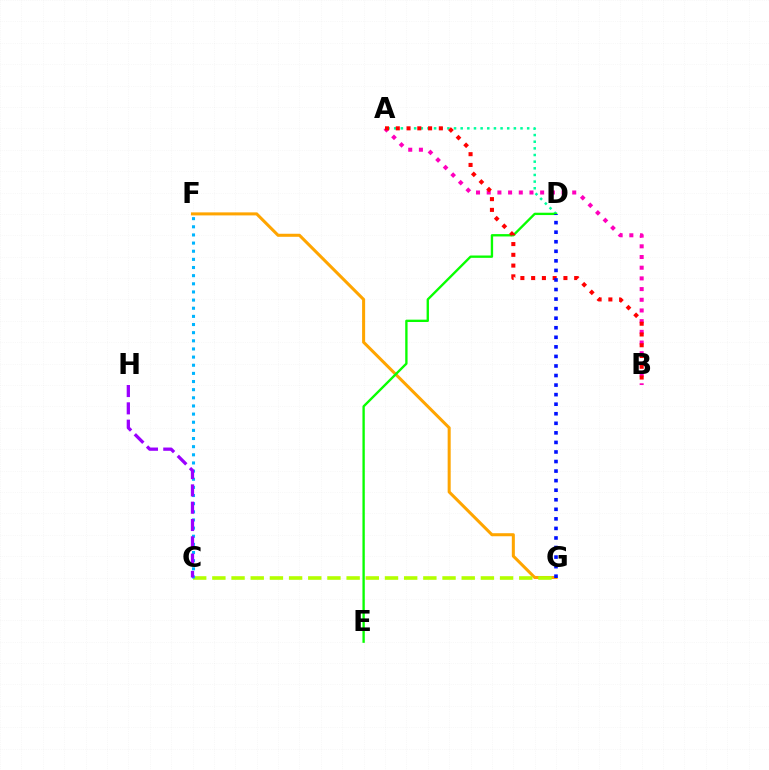{('A', 'D'): [{'color': '#00ff9d', 'line_style': 'dotted', 'thickness': 1.81}], ('F', 'G'): [{'color': '#ffa500', 'line_style': 'solid', 'thickness': 2.19}], ('D', 'E'): [{'color': '#08ff00', 'line_style': 'solid', 'thickness': 1.69}], ('A', 'B'): [{'color': '#ff00bd', 'line_style': 'dotted', 'thickness': 2.9}, {'color': '#ff0000', 'line_style': 'dotted', 'thickness': 2.92}], ('C', 'G'): [{'color': '#b3ff00', 'line_style': 'dashed', 'thickness': 2.61}], ('C', 'F'): [{'color': '#00b5ff', 'line_style': 'dotted', 'thickness': 2.21}], ('C', 'H'): [{'color': '#9b00ff', 'line_style': 'dashed', 'thickness': 2.35}], ('D', 'G'): [{'color': '#0010ff', 'line_style': 'dotted', 'thickness': 2.6}]}